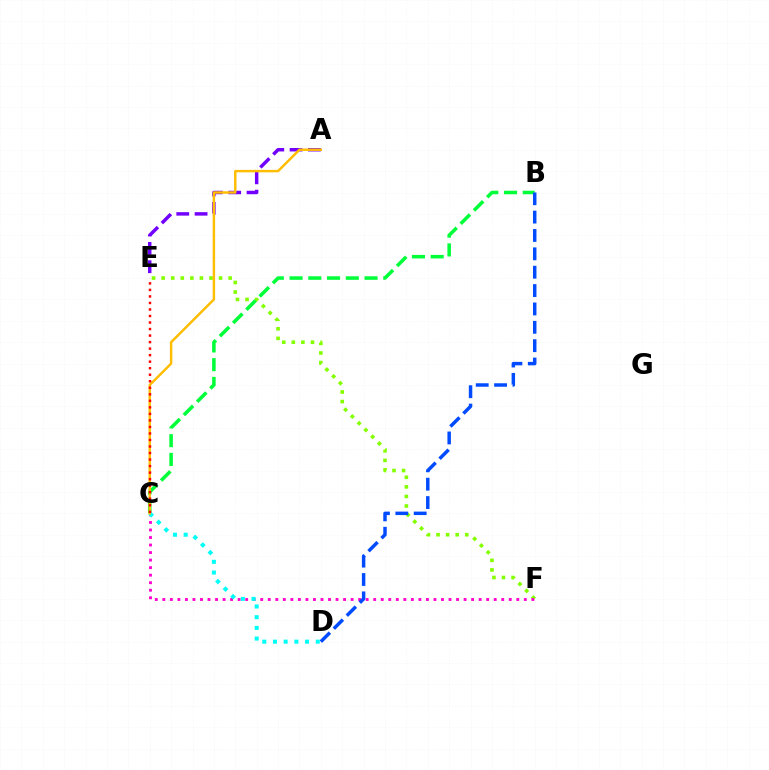{('E', 'F'): [{'color': '#84ff00', 'line_style': 'dotted', 'thickness': 2.6}], ('C', 'F'): [{'color': '#ff00cf', 'line_style': 'dotted', 'thickness': 2.05}], ('A', 'E'): [{'color': '#7200ff', 'line_style': 'dashed', 'thickness': 2.49}], ('B', 'C'): [{'color': '#00ff39', 'line_style': 'dashed', 'thickness': 2.55}], ('B', 'D'): [{'color': '#004bff', 'line_style': 'dashed', 'thickness': 2.5}], ('C', 'D'): [{'color': '#00fff6', 'line_style': 'dotted', 'thickness': 2.91}], ('A', 'C'): [{'color': '#ffbd00', 'line_style': 'solid', 'thickness': 1.76}], ('C', 'E'): [{'color': '#ff0000', 'line_style': 'dotted', 'thickness': 1.77}]}